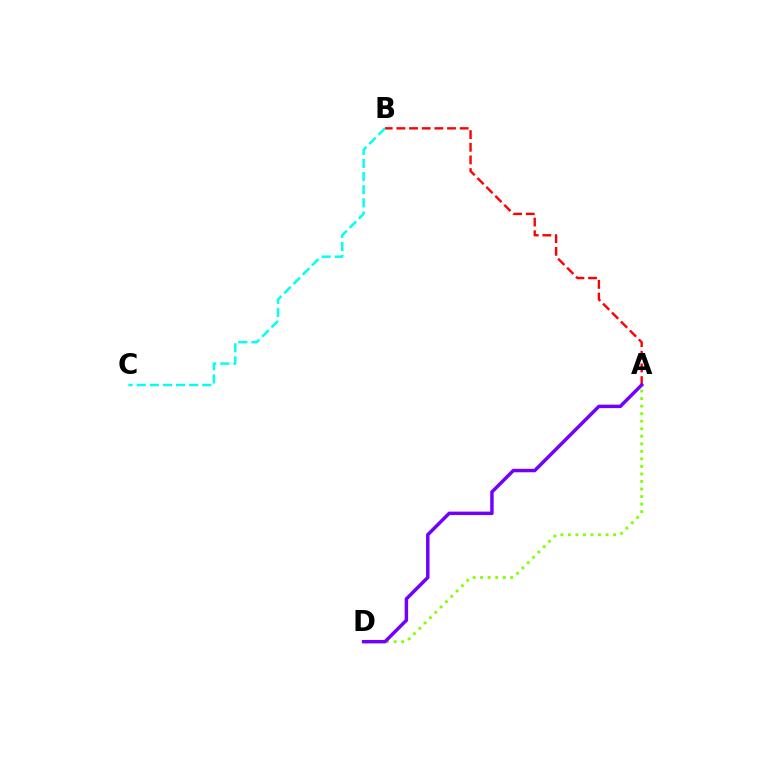{('A', 'B'): [{'color': '#ff0000', 'line_style': 'dashed', 'thickness': 1.72}], ('A', 'D'): [{'color': '#84ff00', 'line_style': 'dotted', 'thickness': 2.05}, {'color': '#7200ff', 'line_style': 'solid', 'thickness': 2.49}], ('B', 'C'): [{'color': '#00fff6', 'line_style': 'dashed', 'thickness': 1.78}]}